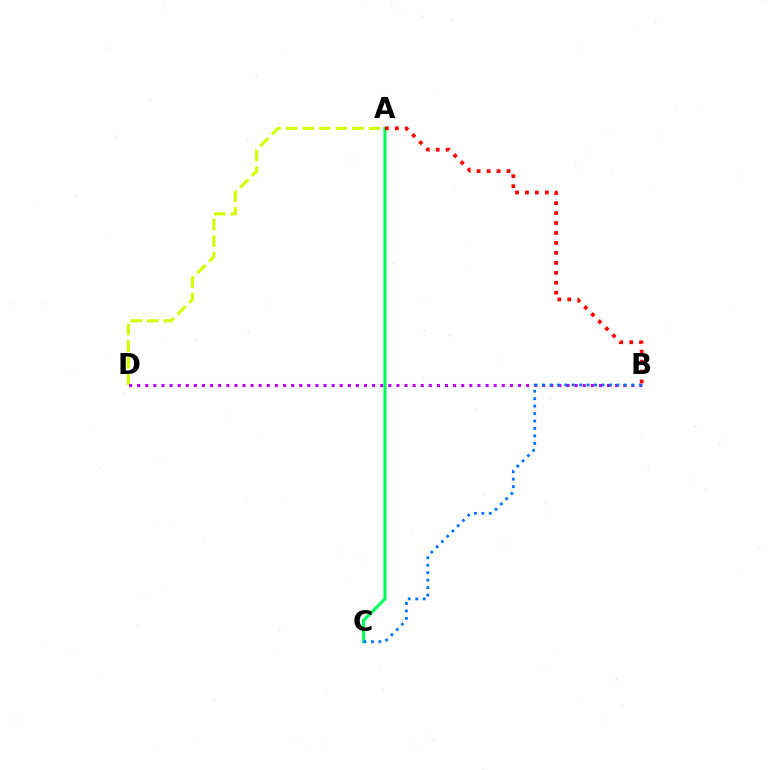{('A', 'D'): [{'color': '#d1ff00', 'line_style': 'dashed', 'thickness': 2.25}], ('A', 'C'): [{'color': '#00ff5c', 'line_style': 'solid', 'thickness': 2.25}], ('B', 'D'): [{'color': '#b900ff', 'line_style': 'dotted', 'thickness': 2.2}], ('B', 'C'): [{'color': '#0074ff', 'line_style': 'dotted', 'thickness': 2.02}], ('A', 'B'): [{'color': '#ff0000', 'line_style': 'dotted', 'thickness': 2.7}]}